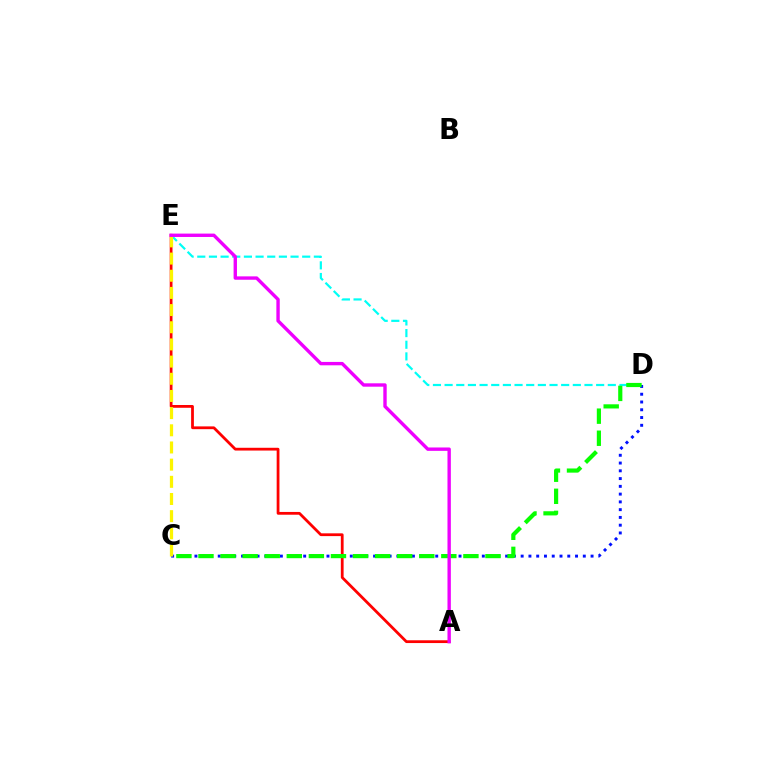{('D', 'E'): [{'color': '#00fff6', 'line_style': 'dashed', 'thickness': 1.58}], ('C', 'D'): [{'color': '#0010ff', 'line_style': 'dotted', 'thickness': 2.11}, {'color': '#08ff00', 'line_style': 'dashed', 'thickness': 3.0}], ('A', 'E'): [{'color': '#ff0000', 'line_style': 'solid', 'thickness': 2.0}, {'color': '#ee00ff', 'line_style': 'solid', 'thickness': 2.43}], ('C', 'E'): [{'color': '#fcf500', 'line_style': 'dashed', 'thickness': 2.33}]}